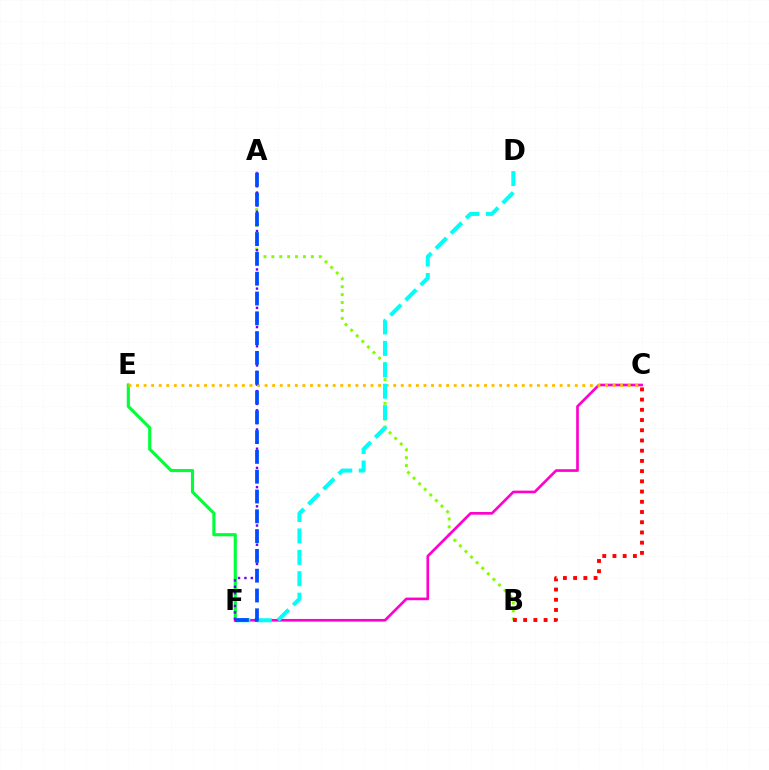{('E', 'F'): [{'color': '#00ff39', 'line_style': 'solid', 'thickness': 2.26}], ('A', 'B'): [{'color': '#84ff00', 'line_style': 'dotted', 'thickness': 2.15}], ('C', 'F'): [{'color': '#ff00cf', 'line_style': 'solid', 'thickness': 1.91}], ('A', 'F'): [{'color': '#7200ff', 'line_style': 'dotted', 'thickness': 1.74}, {'color': '#004bff', 'line_style': 'dashed', 'thickness': 2.69}], ('C', 'E'): [{'color': '#ffbd00', 'line_style': 'dotted', 'thickness': 2.06}], ('B', 'C'): [{'color': '#ff0000', 'line_style': 'dotted', 'thickness': 2.78}], ('D', 'F'): [{'color': '#00fff6', 'line_style': 'dashed', 'thickness': 2.91}]}